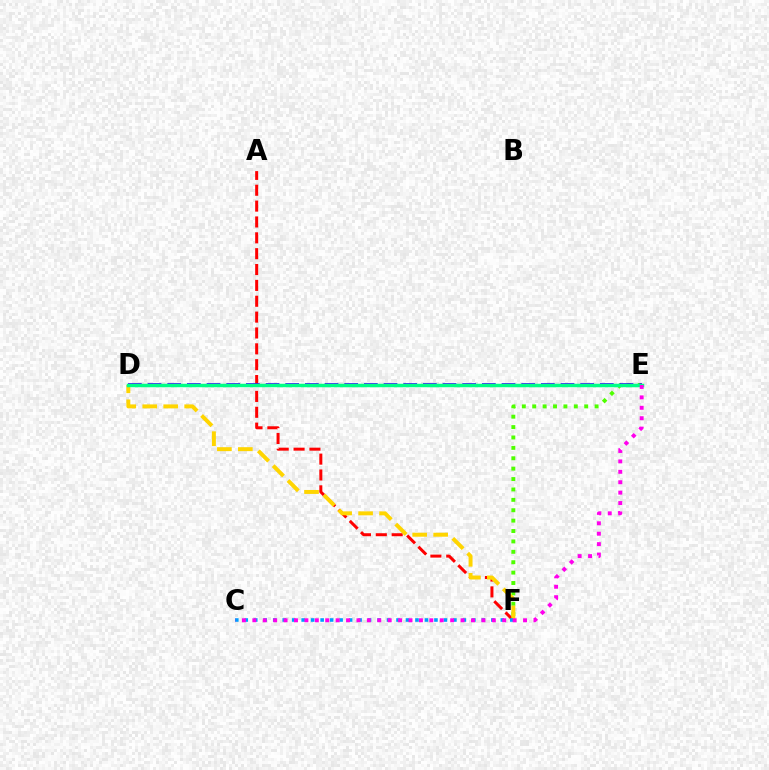{('E', 'F'): [{'color': '#4fff00', 'line_style': 'dotted', 'thickness': 2.82}], ('A', 'F'): [{'color': '#ff0000', 'line_style': 'dashed', 'thickness': 2.15}], ('D', 'E'): [{'color': '#3700ff', 'line_style': 'dashed', 'thickness': 2.67}, {'color': '#00ff86', 'line_style': 'solid', 'thickness': 2.51}], ('D', 'F'): [{'color': '#ffd500', 'line_style': 'dashed', 'thickness': 2.85}], ('C', 'F'): [{'color': '#009eff', 'line_style': 'dotted', 'thickness': 2.58}], ('C', 'E'): [{'color': '#ff00ed', 'line_style': 'dotted', 'thickness': 2.83}]}